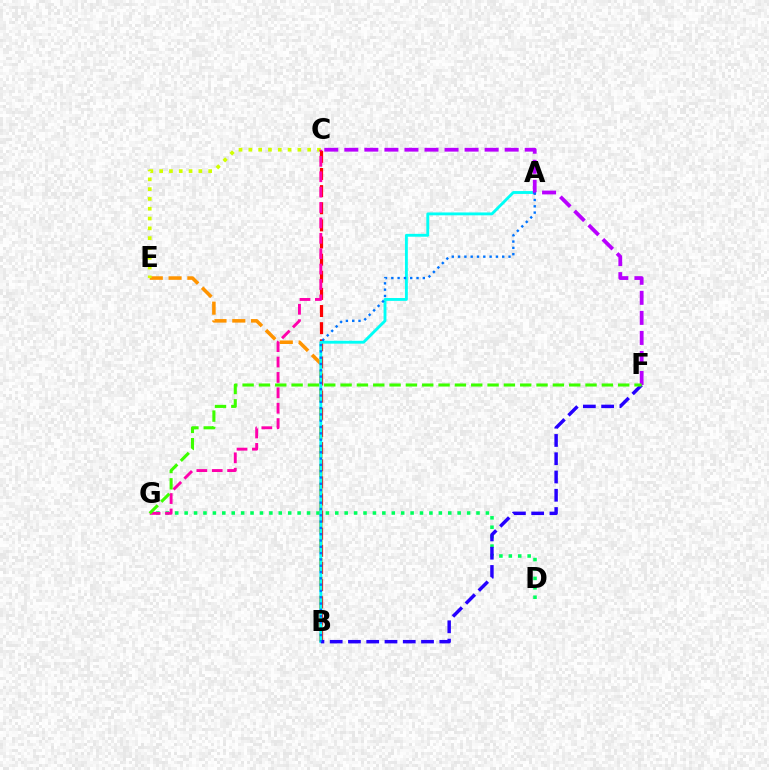{('B', 'E'): [{'color': '#ff9400', 'line_style': 'dashed', 'thickness': 2.55}], ('D', 'G'): [{'color': '#00ff5c', 'line_style': 'dotted', 'thickness': 2.56}], ('C', 'E'): [{'color': '#d1ff00', 'line_style': 'dotted', 'thickness': 2.66}], ('B', 'C'): [{'color': '#ff0000', 'line_style': 'dashed', 'thickness': 2.33}], ('A', 'B'): [{'color': '#00fff6', 'line_style': 'solid', 'thickness': 2.07}, {'color': '#0074ff', 'line_style': 'dotted', 'thickness': 1.71}], ('B', 'F'): [{'color': '#2500ff', 'line_style': 'dashed', 'thickness': 2.48}], ('C', 'F'): [{'color': '#b900ff', 'line_style': 'dashed', 'thickness': 2.72}], ('C', 'G'): [{'color': '#ff00ac', 'line_style': 'dashed', 'thickness': 2.09}], ('F', 'G'): [{'color': '#3dff00', 'line_style': 'dashed', 'thickness': 2.22}]}